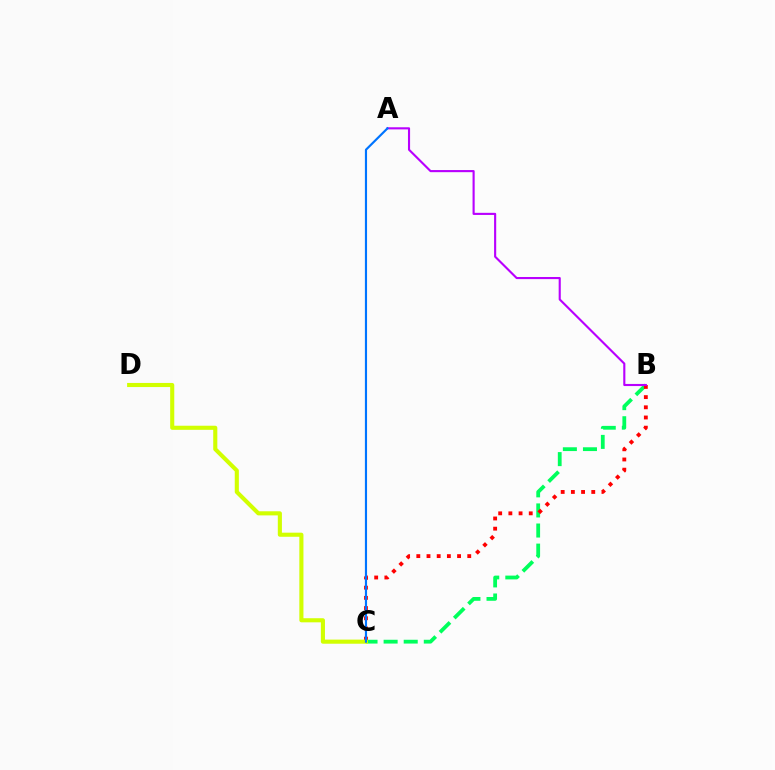{('B', 'C'): [{'color': '#00ff5c', 'line_style': 'dashed', 'thickness': 2.73}, {'color': '#ff0000', 'line_style': 'dotted', 'thickness': 2.77}], ('C', 'D'): [{'color': '#d1ff00', 'line_style': 'solid', 'thickness': 2.95}], ('A', 'B'): [{'color': '#b900ff', 'line_style': 'solid', 'thickness': 1.52}], ('A', 'C'): [{'color': '#0074ff', 'line_style': 'solid', 'thickness': 1.55}]}